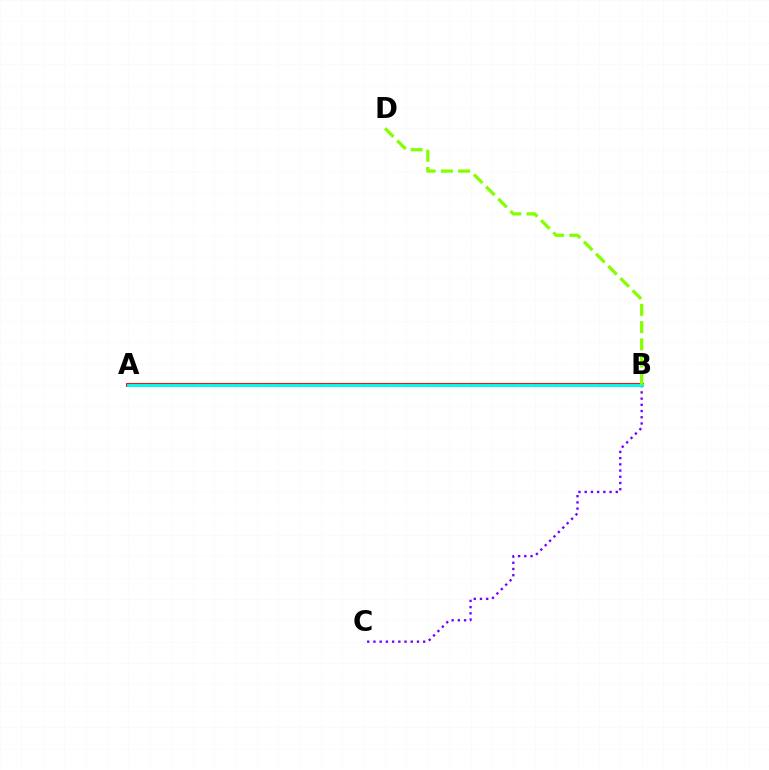{('B', 'C'): [{'color': '#7200ff', 'line_style': 'dotted', 'thickness': 1.69}], ('A', 'B'): [{'color': '#ff0000', 'line_style': 'solid', 'thickness': 2.8}, {'color': '#00fff6', 'line_style': 'solid', 'thickness': 2.09}], ('B', 'D'): [{'color': '#84ff00', 'line_style': 'dashed', 'thickness': 2.34}]}